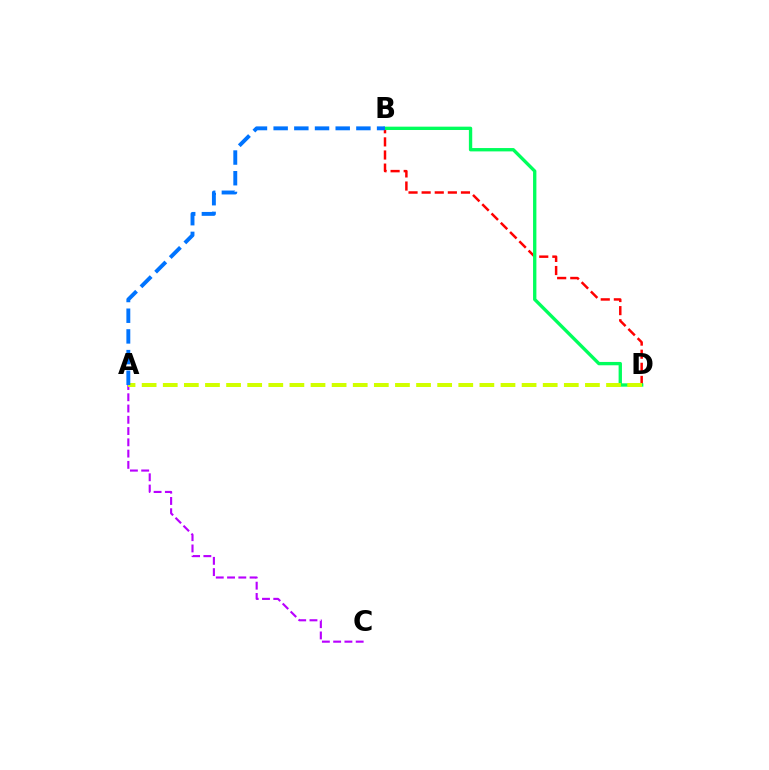{('A', 'C'): [{'color': '#b900ff', 'line_style': 'dashed', 'thickness': 1.53}], ('B', 'D'): [{'color': '#ff0000', 'line_style': 'dashed', 'thickness': 1.78}, {'color': '#00ff5c', 'line_style': 'solid', 'thickness': 2.41}], ('A', 'D'): [{'color': '#d1ff00', 'line_style': 'dashed', 'thickness': 2.87}], ('A', 'B'): [{'color': '#0074ff', 'line_style': 'dashed', 'thickness': 2.81}]}